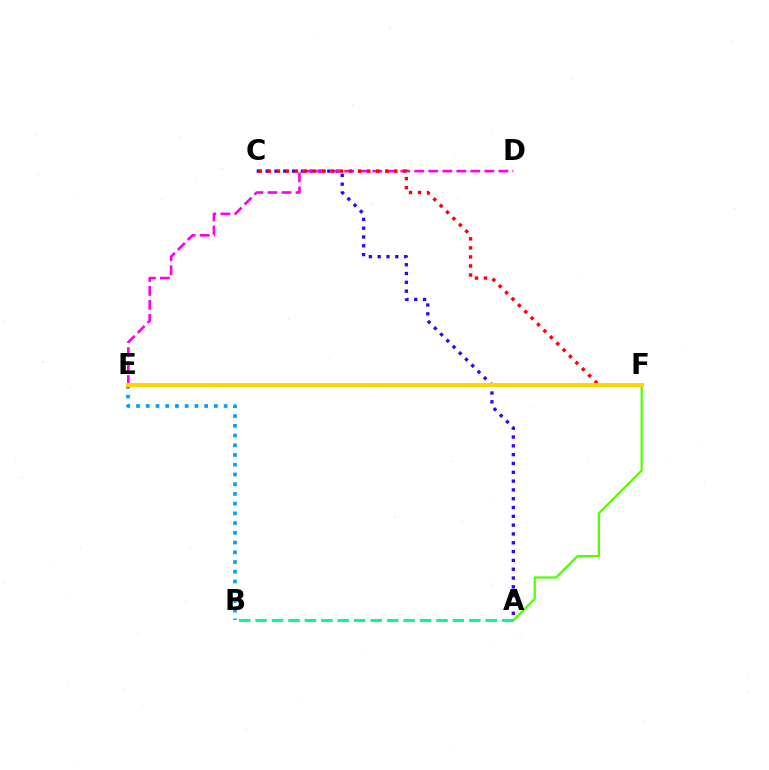{('B', 'E'): [{'color': '#009eff', 'line_style': 'dotted', 'thickness': 2.64}], ('A', 'F'): [{'color': '#4fff00', 'line_style': 'solid', 'thickness': 1.6}], ('A', 'B'): [{'color': '#00ff86', 'line_style': 'dashed', 'thickness': 2.23}], ('A', 'C'): [{'color': '#3700ff', 'line_style': 'dotted', 'thickness': 2.39}], ('D', 'E'): [{'color': '#ff00ed', 'line_style': 'dashed', 'thickness': 1.9}], ('C', 'F'): [{'color': '#ff0000', 'line_style': 'dotted', 'thickness': 2.45}], ('E', 'F'): [{'color': '#ffd500', 'line_style': 'solid', 'thickness': 2.88}]}